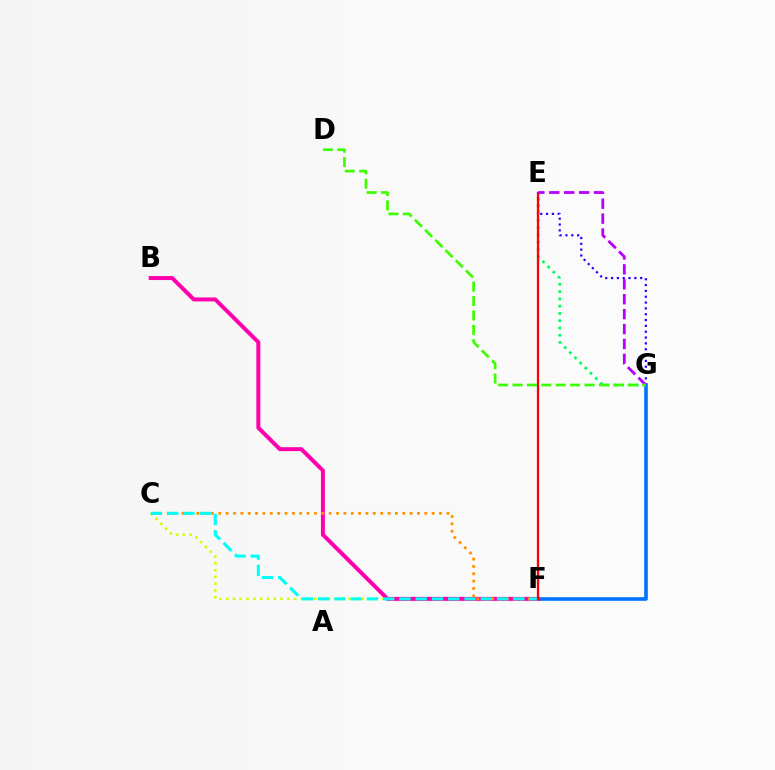{('E', 'G'): [{'color': '#2500ff', 'line_style': 'dotted', 'thickness': 1.58}, {'color': '#00ff5c', 'line_style': 'dotted', 'thickness': 1.98}, {'color': '#b900ff', 'line_style': 'dashed', 'thickness': 2.03}], ('F', 'G'): [{'color': '#0074ff', 'line_style': 'solid', 'thickness': 2.61}], ('C', 'F'): [{'color': '#d1ff00', 'line_style': 'dotted', 'thickness': 1.84}, {'color': '#ff9400', 'line_style': 'dotted', 'thickness': 2.0}, {'color': '#00fff6', 'line_style': 'dashed', 'thickness': 2.21}], ('B', 'F'): [{'color': '#ff00ac', 'line_style': 'solid', 'thickness': 2.86}], ('E', 'F'): [{'color': '#ff0000', 'line_style': 'solid', 'thickness': 1.64}], ('D', 'G'): [{'color': '#3dff00', 'line_style': 'dashed', 'thickness': 1.96}]}